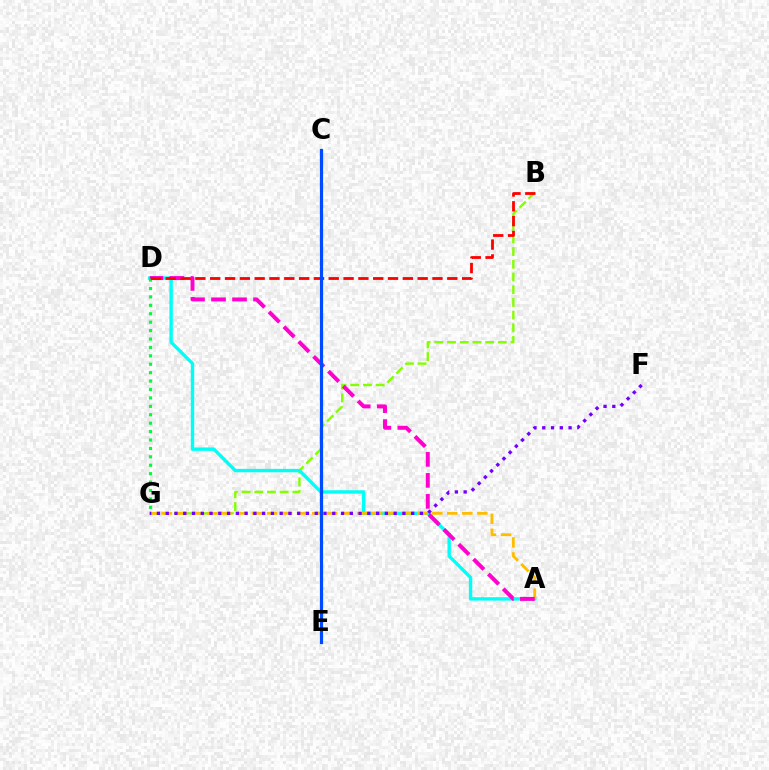{('B', 'G'): [{'color': '#84ff00', 'line_style': 'dashed', 'thickness': 1.73}], ('A', 'D'): [{'color': '#00fff6', 'line_style': 'solid', 'thickness': 2.44}, {'color': '#ff00cf', 'line_style': 'dashed', 'thickness': 2.85}], ('A', 'G'): [{'color': '#ffbd00', 'line_style': 'dashed', 'thickness': 2.04}], ('F', 'G'): [{'color': '#7200ff', 'line_style': 'dotted', 'thickness': 2.38}], ('D', 'G'): [{'color': '#00ff39', 'line_style': 'dotted', 'thickness': 2.29}], ('B', 'D'): [{'color': '#ff0000', 'line_style': 'dashed', 'thickness': 2.01}], ('C', 'E'): [{'color': '#004bff', 'line_style': 'solid', 'thickness': 2.31}]}